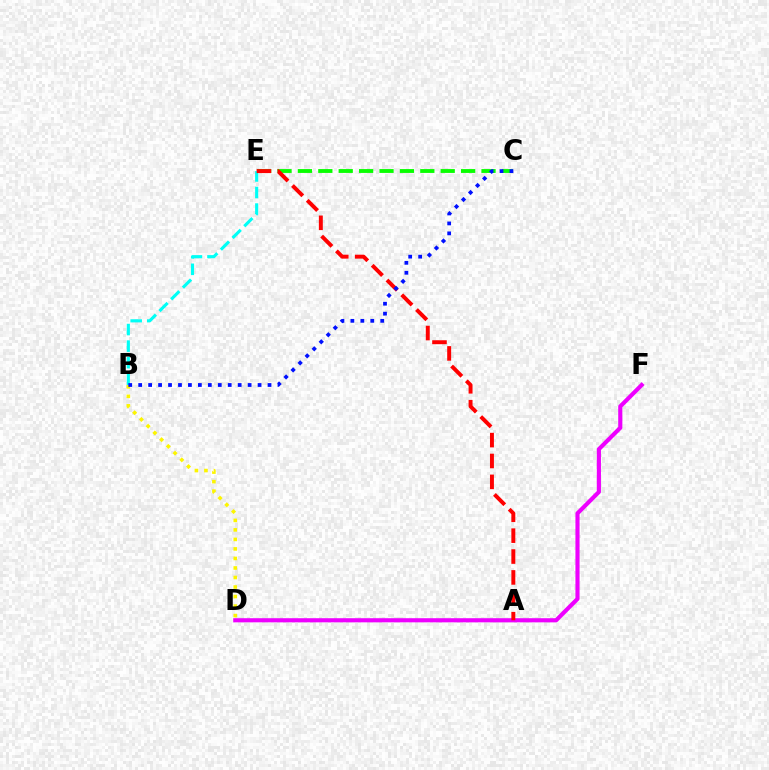{('B', 'D'): [{'color': '#fcf500', 'line_style': 'dotted', 'thickness': 2.59}], ('D', 'F'): [{'color': '#ee00ff', 'line_style': 'solid', 'thickness': 2.97}], ('C', 'E'): [{'color': '#08ff00', 'line_style': 'dashed', 'thickness': 2.77}], ('B', 'E'): [{'color': '#00fff6', 'line_style': 'dashed', 'thickness': 2.25}], ('A', 'E'): [{'color': '#ff0000', 'line_style': 'dashed', 'thickness': 2.84}], ('B', 'C'): [{'color': '#0010ff', 'line_style': 'dotted', 'thickness': 2.7}]}